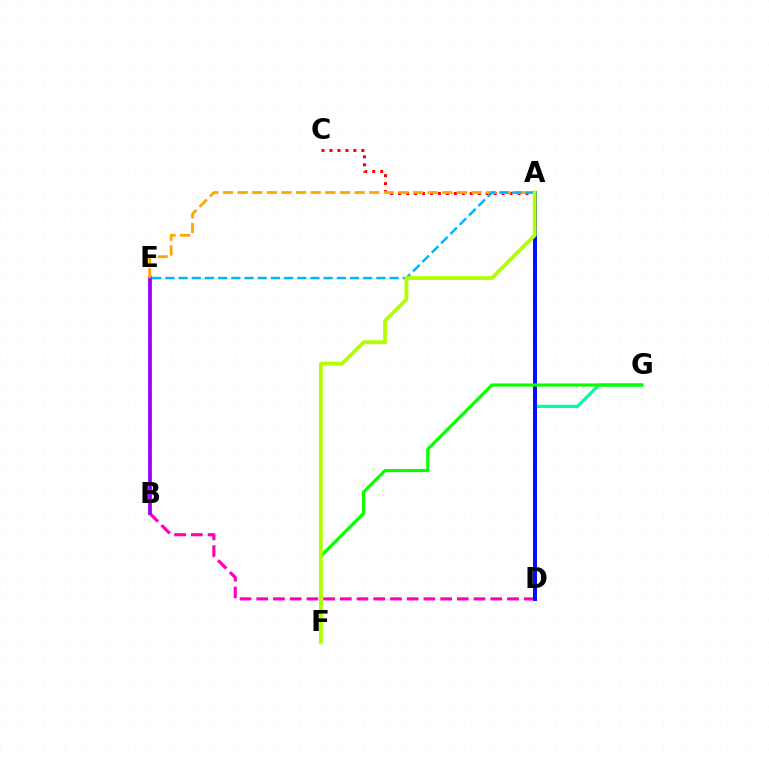{('A', 'C'): [{'color': '#ff0000', 'line_style': 'dotted', 'thickness': 2.17}], ('D', 'G'): [{'color': '#00ff9d', 'line_style': 'solid', 'thickness': 2.3}], ('B', 'D'): [{'color': '#ff00bd', 'line_style': 'dashed', 'thickness': 2.27}], ('B', 'E'): [{'color': '#9b00ff', 'line_style': 'solid', 'thickness': 2.72}], ('A', 'D'): [{'color': '#0010ff', 'line_style': 'solid', 'thickness': 2.86}], ('A', 'E'): [{'color': '#ffa500', 'line_style': 'dashed', 'thickness': 1.99}, {'color': '#00b5ff', 'line_style': 'dashed', 'thickness': 1.79}], ('F', 'G'): [{'color': '#08ff00', 'line_style': 'solid', 'thickness': 2.27}], ('A', 'F'): [{'color': '#b3ff00', 'line_style': 'solid', 'thickness': 2.74}]}